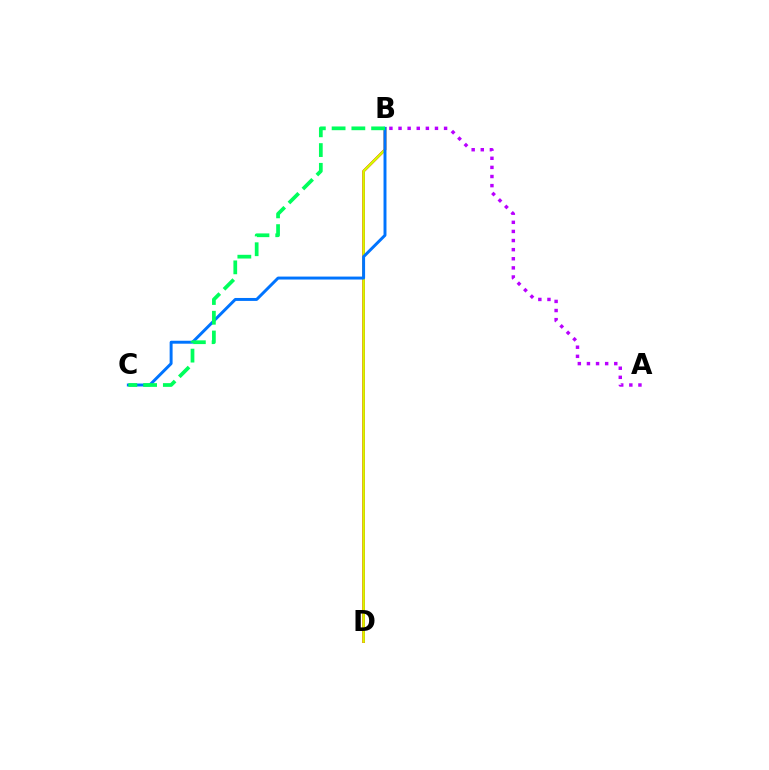{('B', 'D'): [{'color': '#ff0000', 'line_style': 'solid', 'thickness': 1.9}, {'color': '#d1ff00', 'line_style': 'solid', 'thickness': 1.72}], ('A', 'B'): [{'color': '#b900ff', 'line_style': 'dotted', 'thickness': 2.48}], ('B', 'C'): [{'color': '#0074ff', 'line_style': 'solid', 'thickness': 2.12}, {'color': '#00ff5c', 'line_style': 'dashed', 'thickness': 2.68}]}